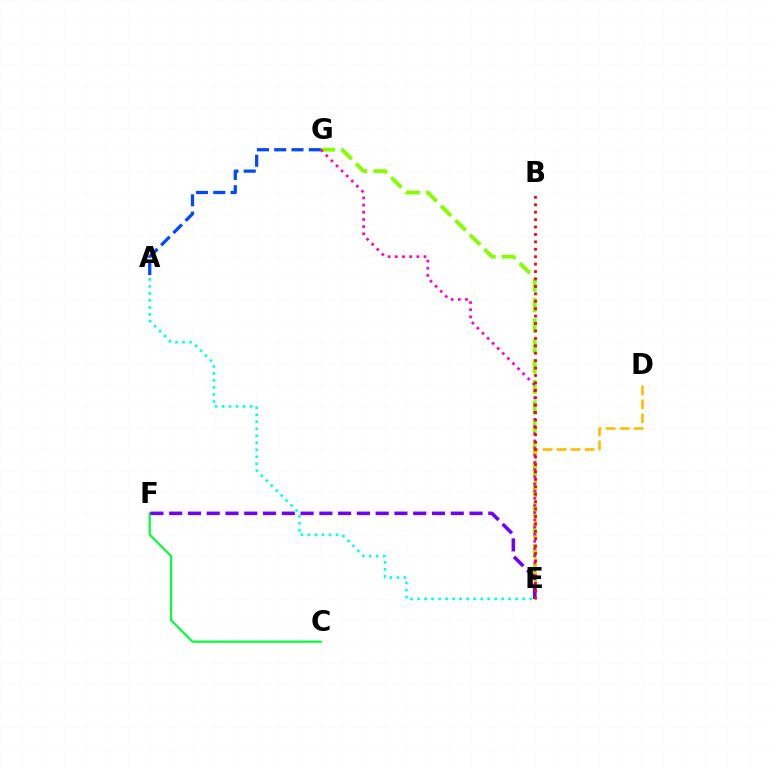{('C', 'F'): [{'color': '#00ff39', 'line_style': 'solid', 'thickness': 1.55}], ('E', 'G'): [{'color': '#84ff00', 'line_style': 'dashed', 'thickness': 2.78}, {'color': '#ff00cf', 'line_style': 'dotted', 'thickness': 1.95}], ('D', 'E'): [{'color': '#ffbd00', 'line_style': 'dashed', 'thickness': 1.9}], ('A', 'G'): [{'color': '#004bff', 'line_style': 'dashed', 'thickness': 2.35}], ('E', 'F'): [{'color': '#7200ff', 'line_style': 'dashed', 'thickness': 2.55}], ('B', 'E'): [{'color': '#ff0000', 'line_style': 'dotted', 'thickness': 2.02}], ('A', 'E'): [{'color': '#00fff6', 'line_style': 'dotted', 'thickness': 1.9}]}